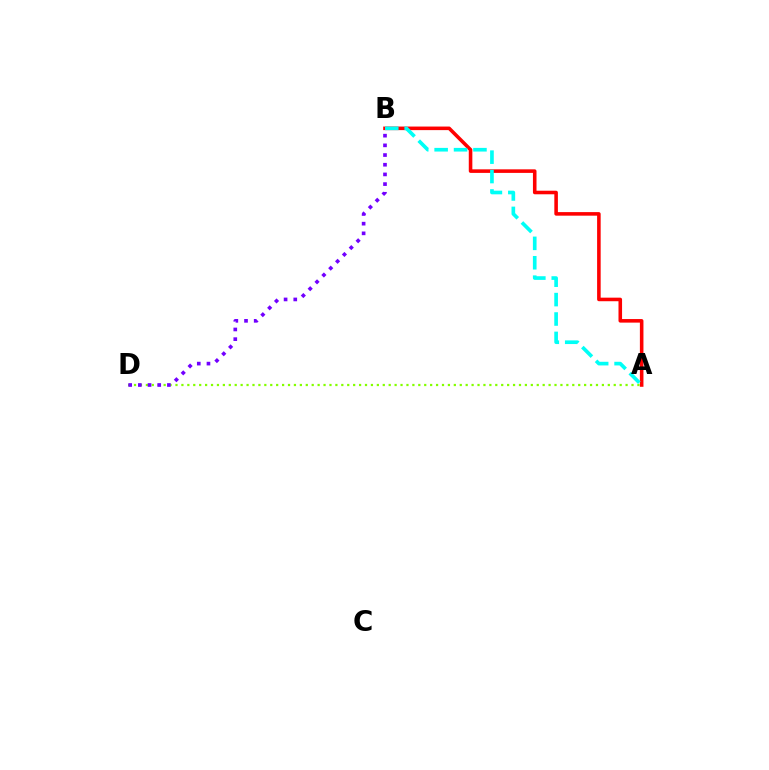{('A', 'B'): [{'color': '#ff0000', 'line_style': 'solid', 'thickness': 2.57}, {'color': '#00fff6', 'line_style': 'dashed', 'thickness': 2.64}], ('A', 'D'): [{'color': '#84ff00', 'line_style': 'dotted', 'thickness': 1.61}], ('B', 'D'): [{'color': '#7200ff', 'line_style': 'dotted', 'thickness': 2.63}]}